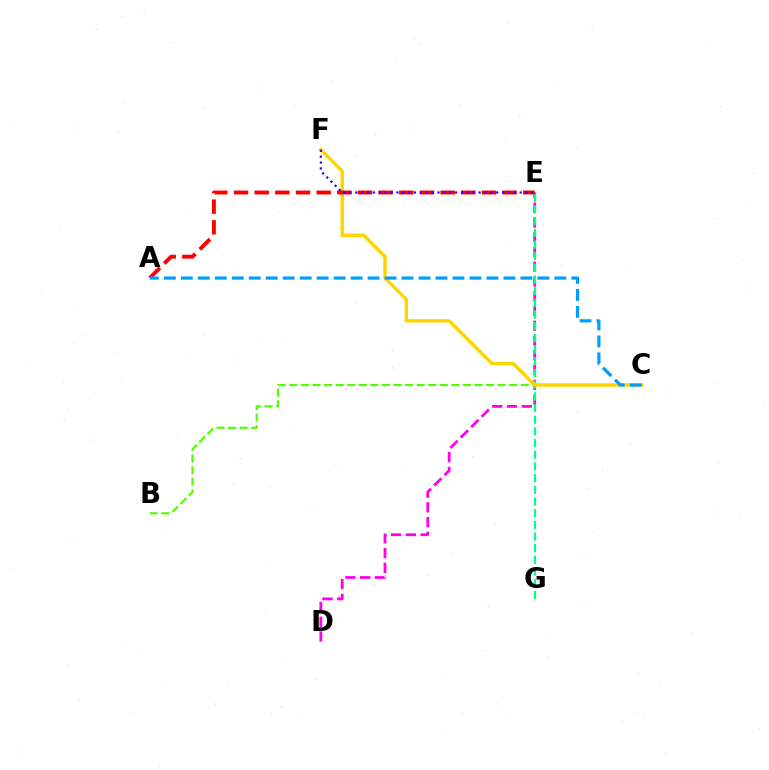{('D', 'E'): [{'color': '#ff00ed', 'line_style': 'dashed', 'thickness': 2.0}], ('B', 'C'): [{'color': '#4fff00', 'line_style': 'dashed', 'thickness': 1.57}], ('E', 'G'): [{'color': '#00ff86', 'line_style': 'dashed', 'thickness': 1.59}], ('C', 'F'): [{'color': '#ffd500', 'line_style': 'solid', 'thickness': 2.45}], ('A', 'E'): [{'color': '#ff0000', 'line_style': 'dashed', 'thickness': 2.81}], ('A', 'C'): [{'color': '#009eff', 'line_style': 'dashed', 'thickness': 2.31}], ('E', 'F'): [{'color': '#3700ff', 'line_style': 'dotted', 'thickness': 1.6}]}